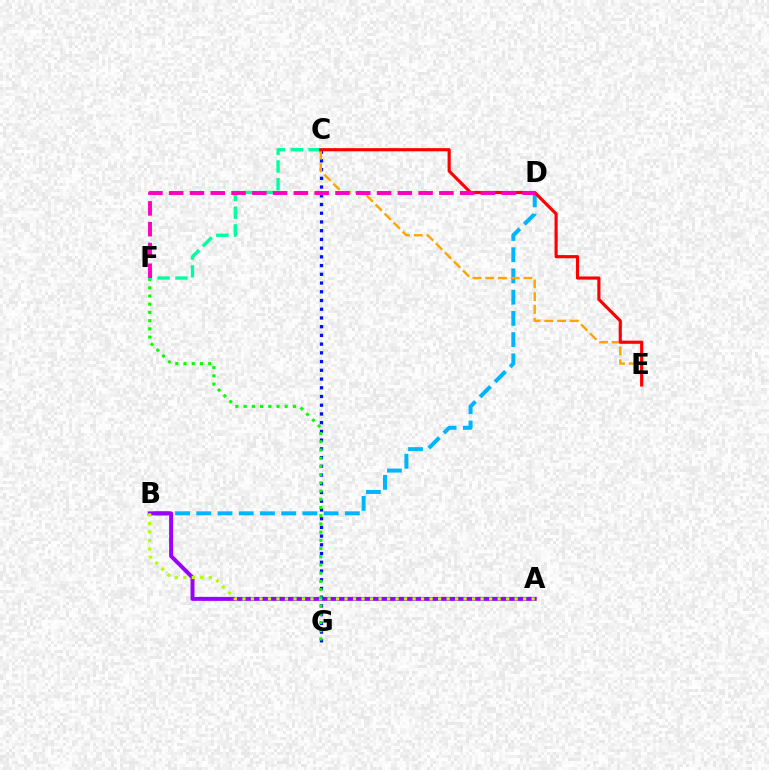{('B', 'D'): [{'color': '#00b5ff', 'line_style': 'dashed', 'thickness': 2.88}], ('A', 'B'): [{'color': '#9b00ff', 'line_style': 'solid', 'thickness': 2.86}, {'color': '#b3ff00', 'line_style': 'dotted', 'thickness': 2.31}], ('C', 'G'): [{'color': '#0010ff', 'line_style': 'dotted', 'thickness': 2.37}], ('F', 'G'): [{'color': '#08ff00', 'line_style': 'dotted', 'thickness': 2.23}], ('C', 'E'): [{'color': '#ffa500', 'line_style': 'dashed', 'thickness': 1.73}, {'color': '#ff0000', 'line_style': 'solid', 'thickness': 2.26}], ('C', 'F'): [{'color': '#00ff9d', 'line_style': 'dashed', 'thickness': 2.42}], ('D', 'F'): [{'color': '#ff00bd', 'line_style': 'dashed', 'thickness': 2.82}]}